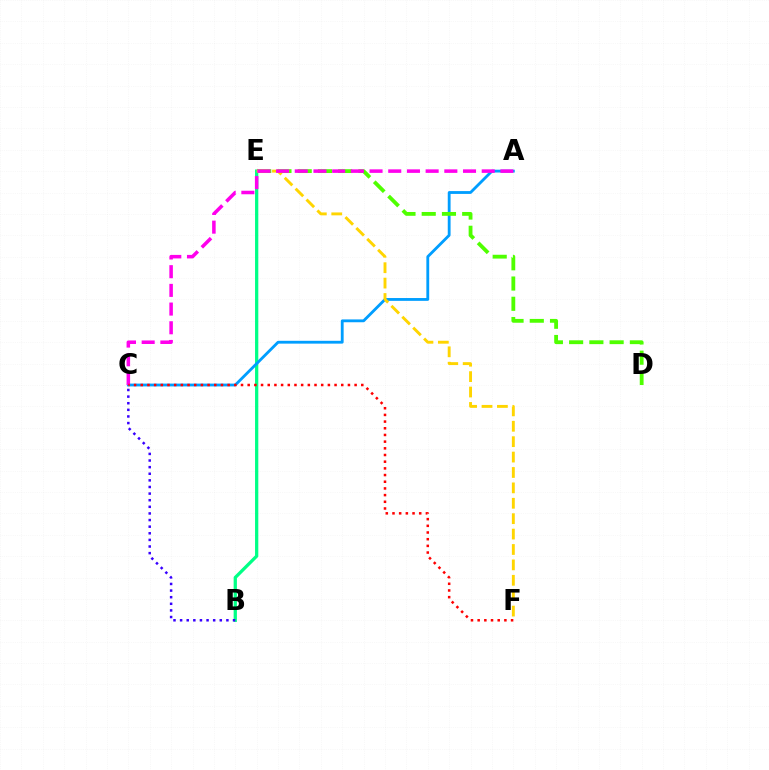{('B', 'E'): [{'color': '#00ff86', 'line_style': 'solid', 'thickness': 2.35}], ('A', 'C'): [{'color': '#009eff', 'line_style': 'solid', 'thickness': 2.03}, {'color': '#ff00ed', 'line_style': 'dashed', 'thickness': 2.54}], ('D', 'E'): [{'color': '#4fff00', 'line_style': 'dashed', 'thickness': 2.75}], ('E', 'F'): [{'color': '#ffd500', 'line_style': 'dashed', 'thickness': 2.09}], ('C', 'F'): [{'color': '#ff0000', 'line_style': 'dotted', 'thickness': 1.82}], ('B', 'C'): [{'color': '#3700ff', 'line_style': 'dotted', 'thickness': 1.8}]}